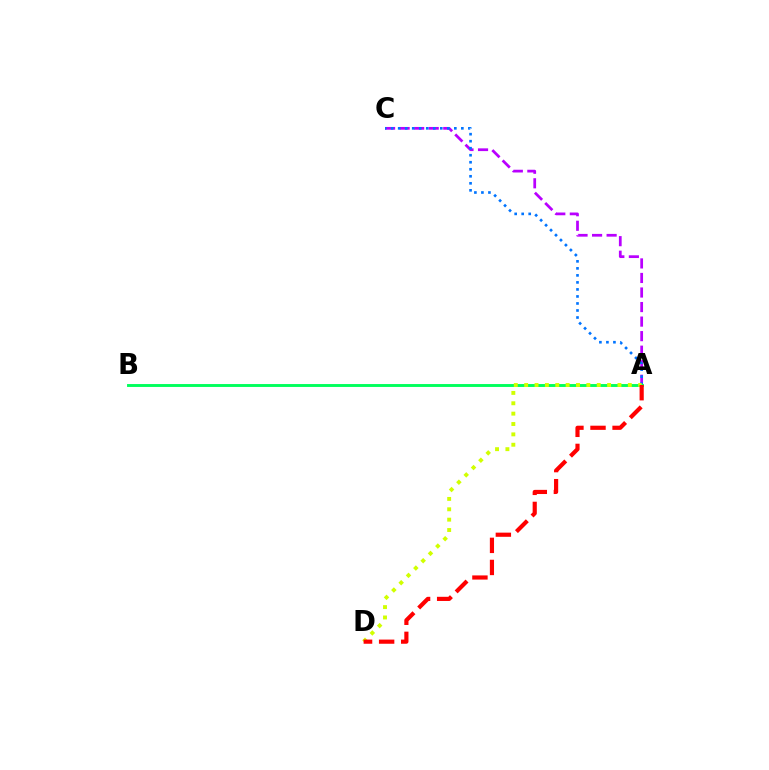{('A', 'C'): [{'color': '#b900ff', 'line_style': 'dashed', 'thickness': 1.98}, {'color': '#0074ff', 'line_style': 'dotted', 'thickness': 1.91}], ('A', 'B'): [{'color': '#00ff5c', 'line_style': 'solid', 'thickness': 2.08}], ('A', 'D'): [{'color': '#d1ff00', 'line_style': 'dotted', 'thickness': 2.82}, {'color': '#ff0000', 'line_style': 'dashed', 'thickness': 3.0}]}